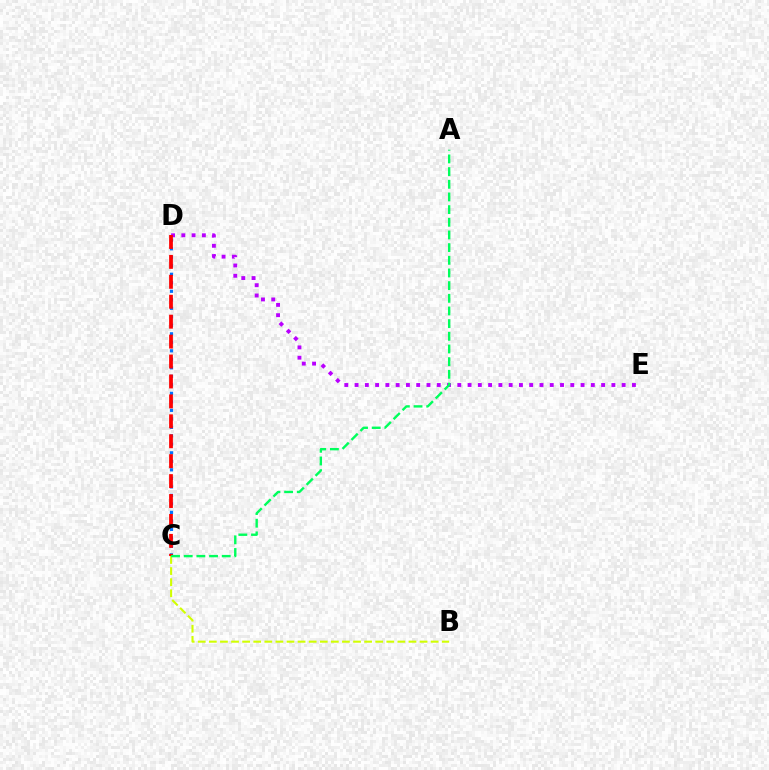{('D', 'E'): [{'color': '#b900ff', 'line_style': 'dotted', 'thickness': 2.79}], ('C', 'D'): [{'color': '#0074ff', 'line_style': 'dotted', 'thickness': 2.31}, {'color': '#ff0000', 'line_style': 'dashed', 'thickness': 2.71}], ('B', 'C'): [{'color': '#d1ff00', 'line_style': 'dashed', 'thickness': 1.51}], ('A', 'C'): [{'color': '#00ff5c', 'line_style': 'dashed', 'thickness': 1.72}]}